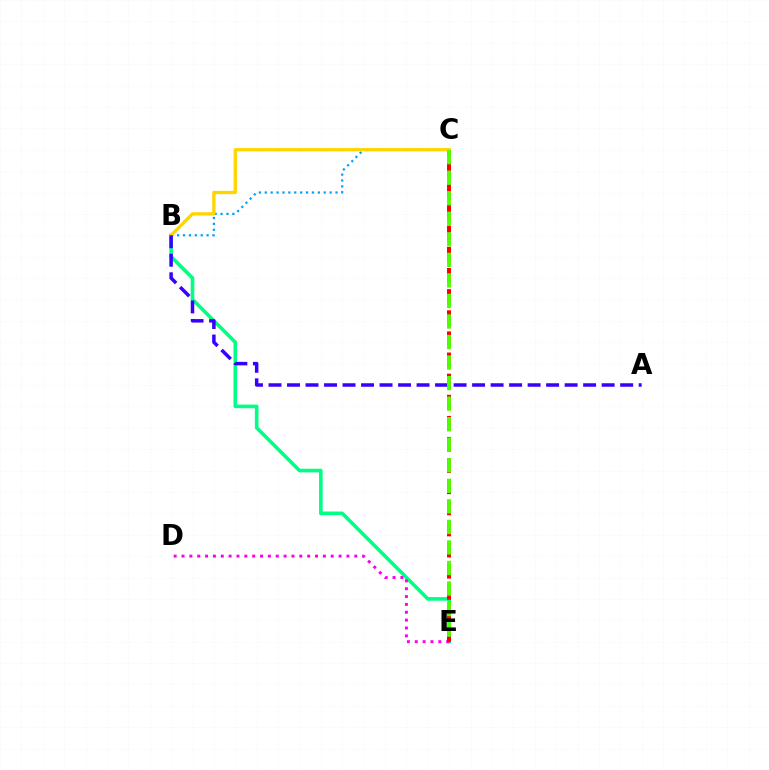{('B', 'E'): [{'color': '#00ff86', 'line_style': 'solid', 'thickness': 2.6}], ('D', 'E'): [{'color': '#ff00ed', 'line_style': 'dotted', 'thickness': 2.13}], ('B', 'C'): [{'color': '#009eff', 'line_style': 'dotted', 'thickness': 1.6}, {'color': '#ffd500', 'line_style': 'solid', 'thickness': 2.4}], ('C', 'E'): [{'color': '#ff0000', 'line_style': 'dashed', 'thickness': 2.87}, {'color': '#4fff00', 'line_style': 'dashed', 'thickness': 2.79}], ('A', 'B'): [{'color': '#3700ff', 'line_style': 'dashed', 'thickness': 2.51}]}